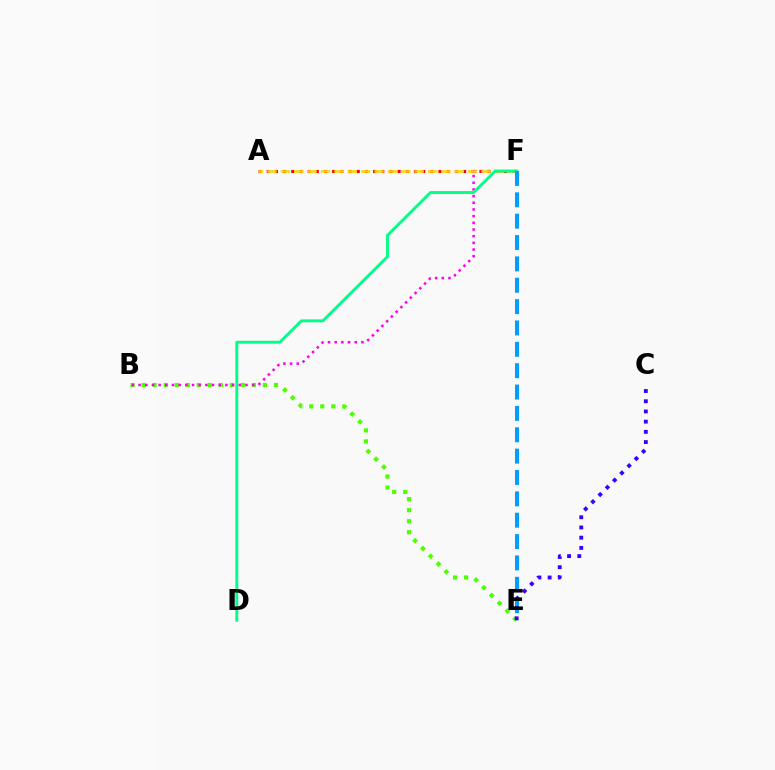{('B', 'E'): [{'color': '#4fff00', 'line_style': 'dotted', 'thickness': 3.0}], ('A', 'F'): [{'color': '#ff0000', 'line_style': 'dotted', 'thickness': 2.22}, {'color': '#ffd500', 'line_style': 'dashed', 'thickness': 1.82}], ('B', 'F'): [{'color': '#ff00ed', 'line_style': 'dotted', 'thickness': 1.81}], ('D', 'F'): [{'color': '#00ff86', 'line_style': 'solid', 'thickness': 2.08}], ('E', 'F'): [{'color': '#009eff', 'line_style': 'dashed', 'thickness': 2.9}], ('C', 'E'): [{'color': '#3700ff', 'line_style': 'dotted', 'thickness': 2.77}]}